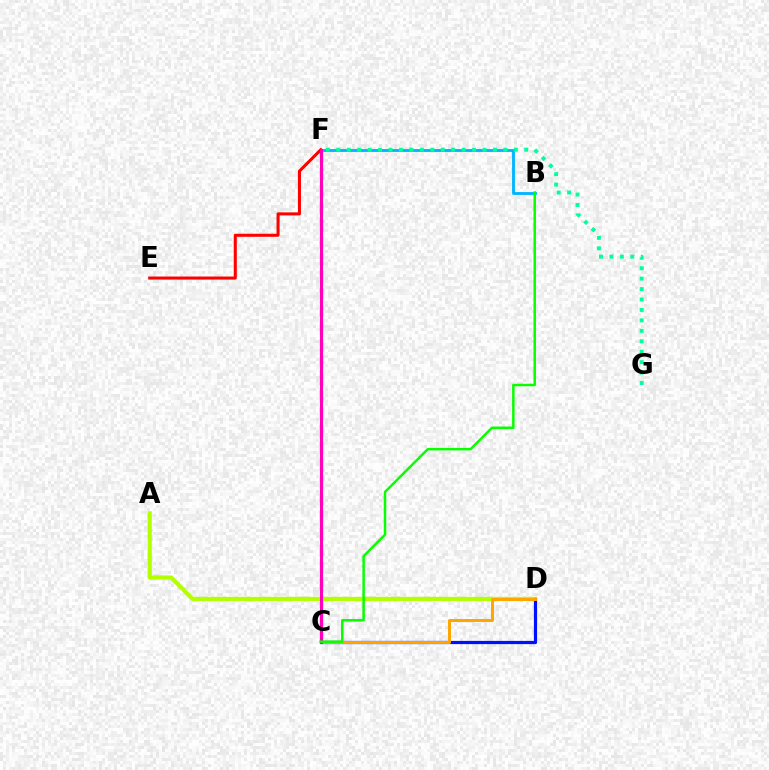{('E', 'F'): [{'color': '#ff0000', 'line_style': 'solid', 'thickness': 2.2}], ('C', 'F'): [{'color': '#9b00ff', 'line_style': 'dashed', 'thickness': 2.33}, {'color': '#ff00bd', 'line_style': 'solid', 'thickness': 2.17}], ('A', 'D'): [{'color': '#b3ff00', 'line_style': 'solid', 'thickness': 2.96}], ('B', 'F'): [{'color': '#00b5ff', 'line_style': 'solid', 'thickness': 2.05}], ('C', 'D'): [{'color': '#0010ff', 'line_style': 'solid', 'thickness': 2.31}, {'color': '#ffa500', 'line_style': 'solid', 'thickness': 2.14}], ('F', 'G'): [{'color': '#00ff9d', 'line_style': 'dotted', 'thickness': 2.84}], ('B', 'C'): [{'color': '#08ff00', 'line_style': 'solid', 'thickness': 1.79}]}